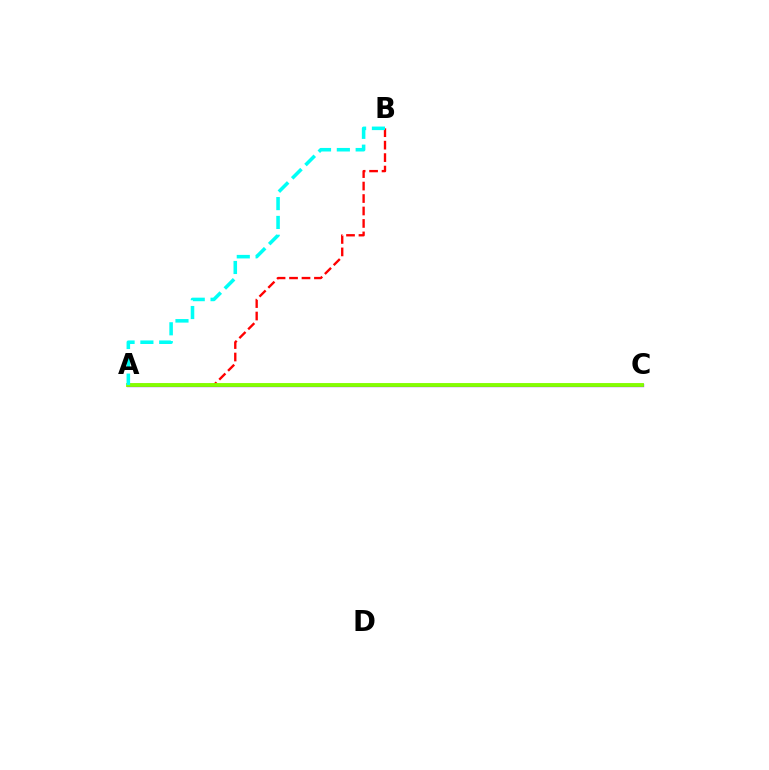{('A', 'C'): [{'color': '#7200ff', 'line_style': 'solid', 'thickness': 2.36}, {'color': '#84ff00', 'line_style': 'solid', 'thickness': 2.77}], ('A', 'B'): [{'color': '#ff0000', 'line_style': 'dashed', 'thickness': 1.69}, {'color': '#00fff6', 'line_style': 'dashed', 'thickness': 2.56}]}